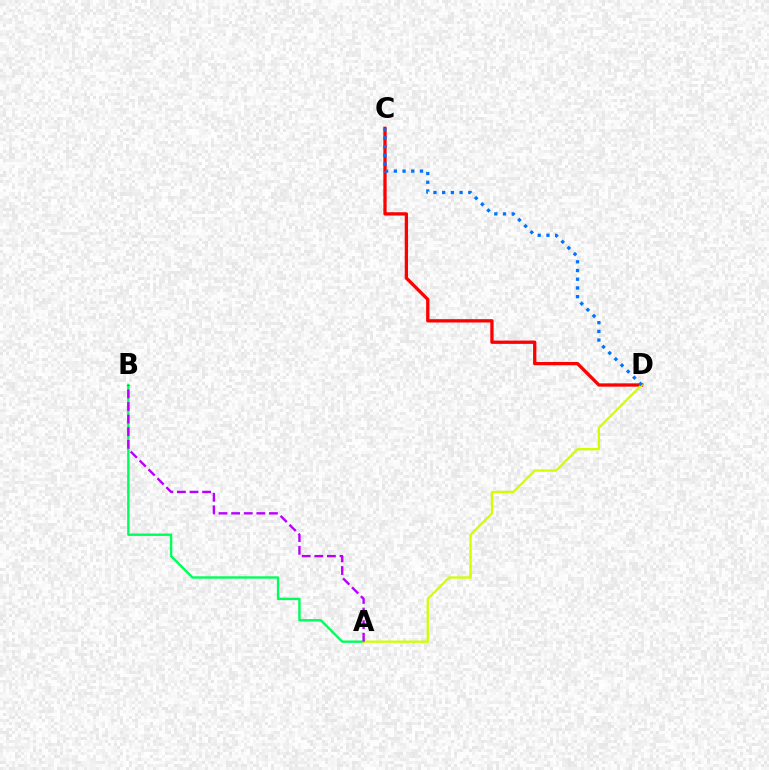{('A', 'B'): [{'color': '#00ff5c', 'line_style': 'solid', 'thickness': 1.73}, {'color': '#b900ff', 'line_style': 'dashed', 'thickness': 1.71}], ('C', 'D'): [{'color': '#ff0000', 'line_style': 'solid', 'thickness': 2.38}, {'color': '#0074ff', 'line_style': 'dotted', 'thickness': 2.37}], ('A', 'D'): [{'color': '#d1ff00', 'line_style': 'solid', 'thickness': 1.66}]}